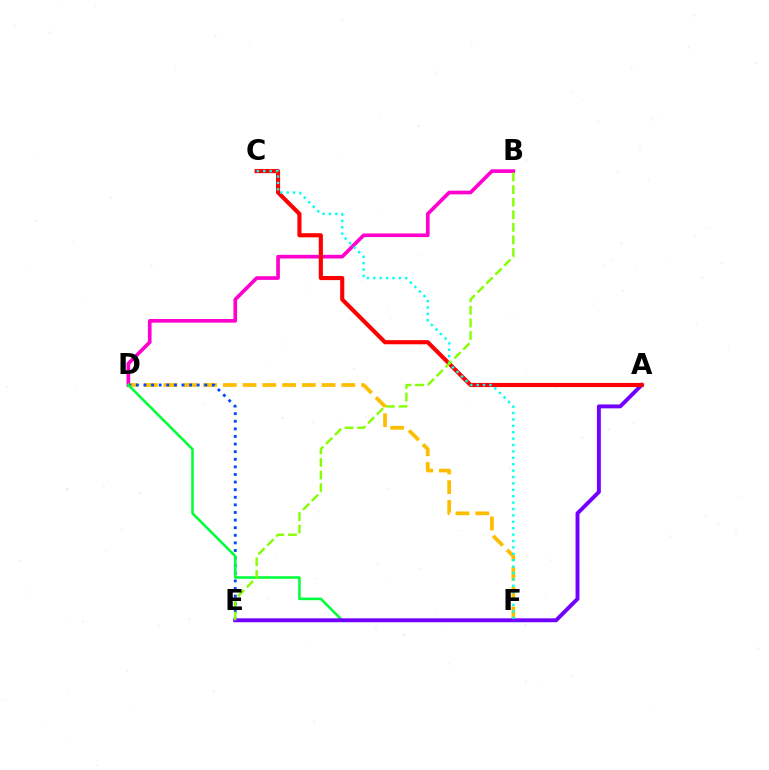{('B', 'D'): [{'color': '#ff00cf', 'line_style': 'solid', 'thickness': 2.63}], ('D', 'F'): [{'color': '#ffbd00', 'line_style': 'dashed', 'thickness': 2.68}, {'color': '#00ff39', 'line_style': 'solid', 'thickness': 1.84}], ('D', 'E'): [{'color': '#004bff', 'line_style': 'dotted', 'thickness': 2.07}], ('A', 'E'): [{'color': '#7200ff', 'line_style': 'solid', 'thickness': 2.82}], ('A', 'C'): [{'color': '#ff0000', 'line_style': 'solid', 'thickness': 2.97}], ('C', 'F'): [{'color': '#00fff6', 'line_style': 'dotted', 'thickness': 1.74}], ('B', 'E'): [{'color': '#84ff00', 'line_style': 'dashed', 'thickness': 1.71}]}